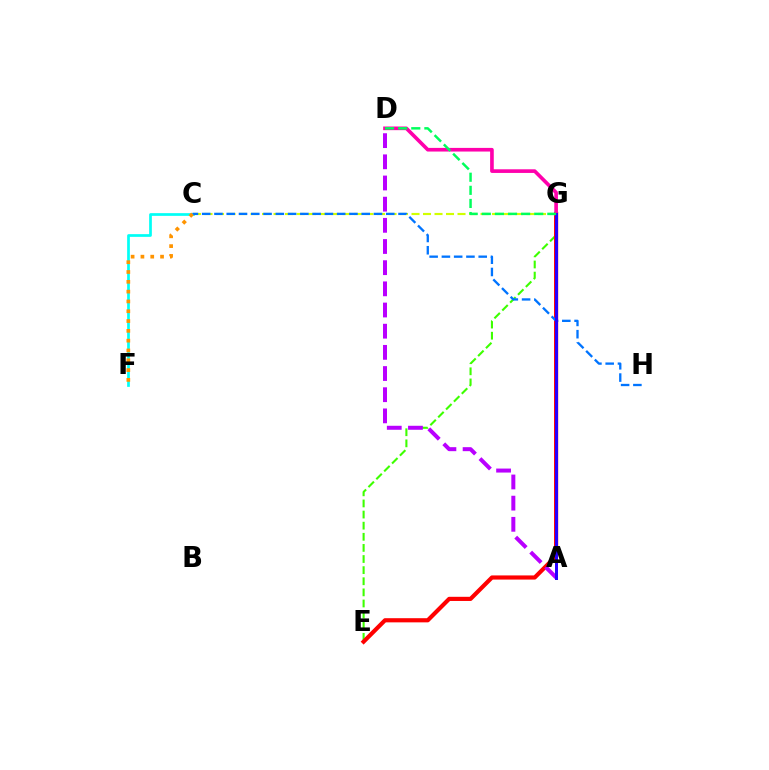{('C', 'G'): [{'color': '#d1ff00', 'line_style': 'dashed', 'thickness': 1.56}], ('C', 'F'): [{'color': '#00fff6', 'line_style': 'solid', 'thickness': 1.95}, {'color': '#ff9400', 'line_style': 'dotted', 'thickness': 2.67}], ('E', 'G'): [{'color': '#3dff00', 'line_style': 'dashed', 'thickness': 1.51}, {'color': '#ff0000', 'line_style': 'solid', 'thickness': 2.99}], ('C', 'H'): [{'color': '#0074ff', 'line_style': 'dashed', 'thickness': 1.67}], ('D', 'G'): [{'color': '#ff00ac', 'line_style': 'solid', 'thickness': 2.62}, {'color': '#00ff5c', 'line_style': 'dashed', 'thickness': 1.78}], ('A', 'D'): [{'color': '#b900ff', 'line_style': 'dashed', 'thickness': 2.88}], ('A', 'G'): [{'color': '#2500ff', 'line_style': 'solid', 'thickness': 2.14}]}